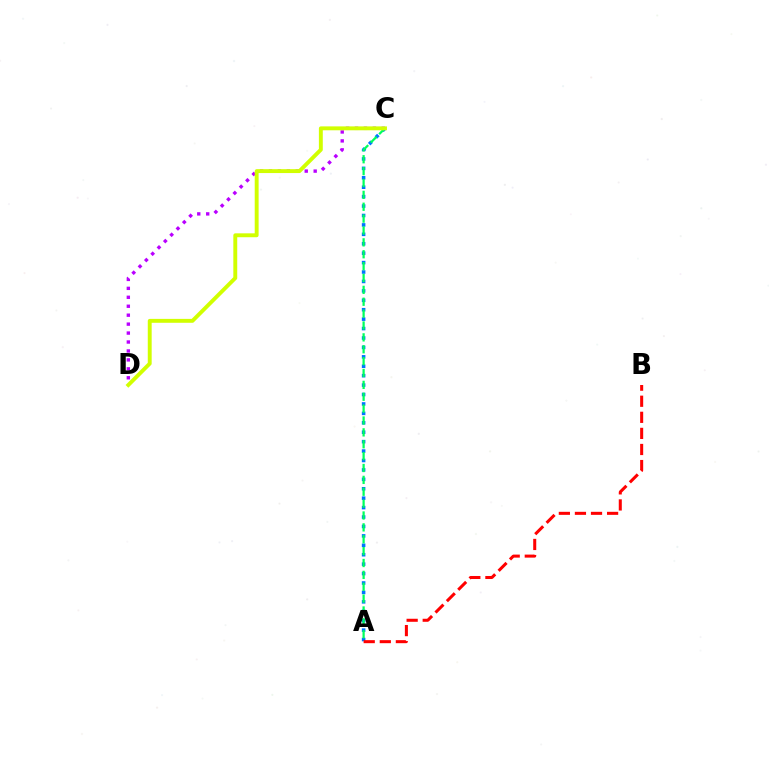{('A', 'C'): [{'color': '#0074ff', 'line_style': 'dotted', 'thickness': 2.56}, {'color': '#00ff5c', 'line_style': 'dashed', 'thickness': 1.61}], ('C', 'D'): [{'color': '#b900ff', 'line_style': 'dotted', 'thickness': 2.43}, {'color': '#d1ff00', 'line_style': 'solid', 'thickness': 2.81}], ('A', 'B'): [{'color': '#ff0000', 'line_style': 'dashed', 'thickness': 2.18}]}